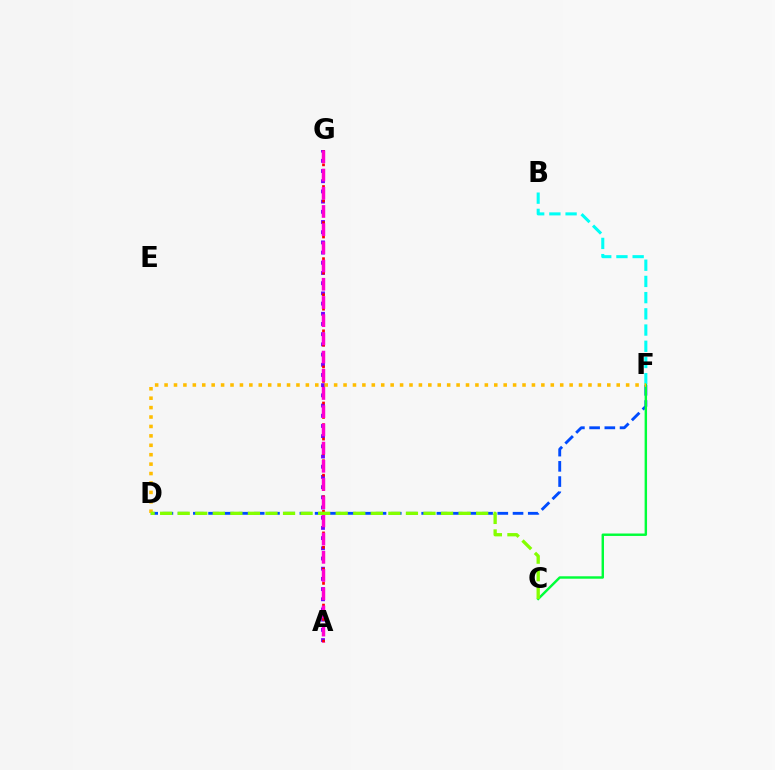{('B', 'F'): [{'color': '#00fff6', 'line_style': 'dashed', 'thickness': 2.2}], ('D', 'F'): [{'color': '#004bff', 'line_style': 'dashed', 'thickness': 2.07}, {'color': '#ffbd00', 'line_style': 'dotted', 'thickness': 2.56}], ('A', 'G'): [{'color': '#7200ff', 'line_style': 'dotted', 'thickness': 2.77}, {'color': '#ff0000', 'line_style': 'dotted', 'thickness': 1.96}, {'color': '#ff00cf', 'line_style': 'dashed', 'thickness': 2.47}], ('C', 'F'): [{'color': '#00ff39', 'line_style': 'solid', 'thickness': 1.76}], ('C', 'D'): [{'color': '#84ff00', 'line_style': 'dashed', 'thickness': 2.38}]}